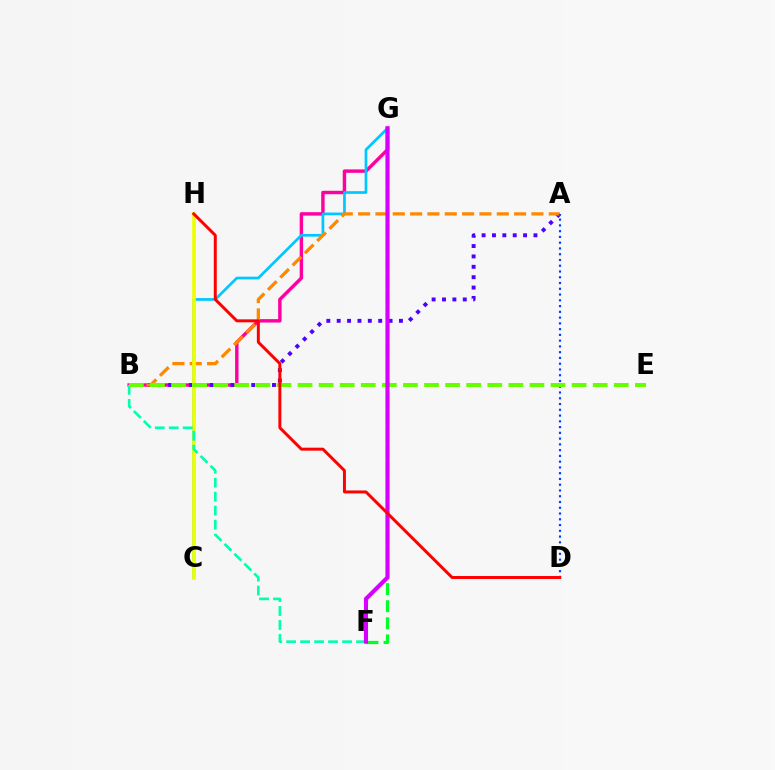{('B', 'G'): [{'color': '#ff00a0', 'line_style': 'solid', 'thickness': 2.47}], ('A', 'B'): [{'color': '#4f00ff', 'line_style': 'dotted', 'thickness': 2.82}, {'color': '#ff8800', 'line_style': 'dashed', 'thickness': 2.35}], ('C', 'G'): [{'color': '#00c7ff', 'line_style': 'solid', 'thickness': 1.95}], ('A', 'D'): [{'color': '#003fff', 'line_style': 'dotted', 'thickness': 1.57}], ('C', 'H'): [{'color': '#eeff00', 'line_style': 'solid', 'thickness': 2.63}], ('B', 'F'): [{'color': '#00ffaf', 'line_style': 'dashed', 'thickness': 1.9}], ('F', 'G'): [{'color': '#00ff27', 'line_style': 'dashed', 'thickness': 2.32}, {'color': '#d600ff', 'line_style': 'solid', 'thickness': 2.97}], ('B', 'E'): [{'color': '#66ff00', 'line_style': 'dashed', 'thickness': 2.86}], ('D', 'H'): [{'color': '#ff0000', 'line_style': 'solid', 'thickness': 2.13}]}